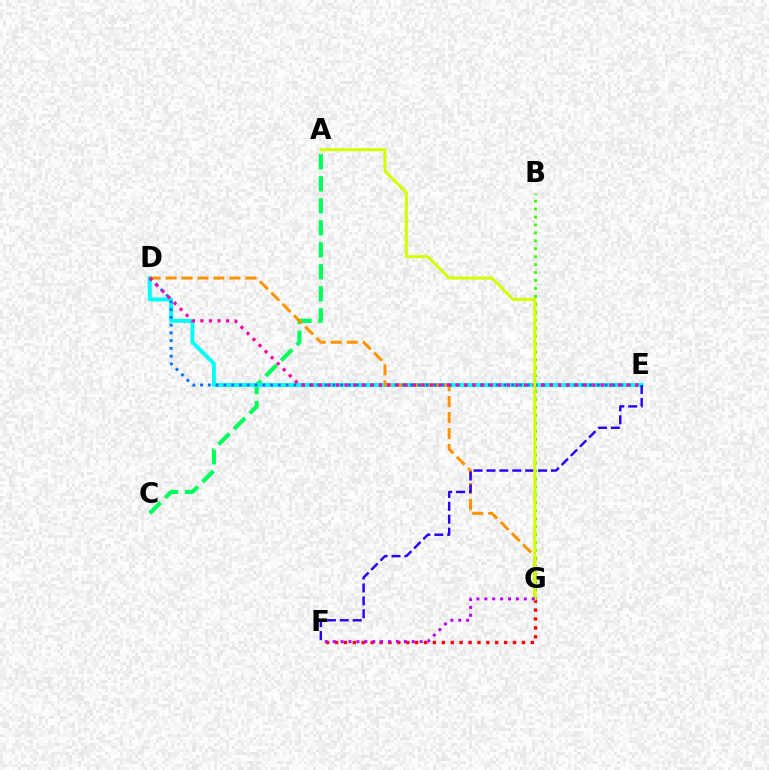{('B', 'G'): [{'color': '#3dff00', 'line_style': 'dotted', 'thickness': 2.16}], ('A', 'C'): [{'color': '#00ff5c', 'line_style': 'dashed', 'thickness': 2.99}], ('D', 'E'): [{'color': '#00fff6', 'line_style': 'solid', 'thickness': 2.8}, {'color': '#0074ff', 'line_style': 'dotted', 'thickness': 2.11}, {'color': '#ff00ac', 'line_style': 'dotted', 'thickness': 2.32}], ('D', 'G'): [{'color': '#ff9400', 'line_style': 'dashed', 'thickness': 2.17}], ('F', 'G'): [{'color': '#ff0000', 'line_style': 'dotted', 'thickness': 2.42}, {'color': '#b900ff', 'line_style': 'dotted', 'thickness': 2.15}], ('E', 'F'): [{'color': '#2500ff', 'line_style': 'dashed', 'thickness': 1.76}], ('A', 'G'): [{'color': '#d1ff00', 'line_style': 'solid', 'thickness': 2.15}]}